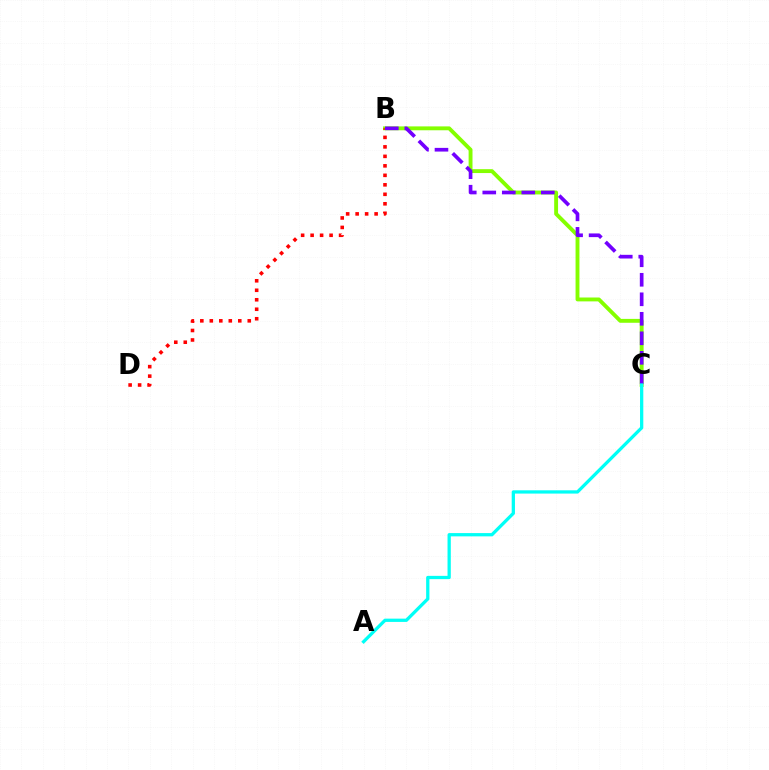{('B', 'C'): [{'color': '#84ff00', 'line_style': 'solid', 'thickness': 2.79}, {'color': '#7200ff', 'line_style': 'dashed', 'thickness': 2.65}], ('B', 'D'): [{'color': '#ff0000', 'line_style': 'dotted', 'thickness': 2.58}], ('A', 'C'): [{'color': '#00fff6', 'line_style': 'solid', 'thickness': 2.36}]}